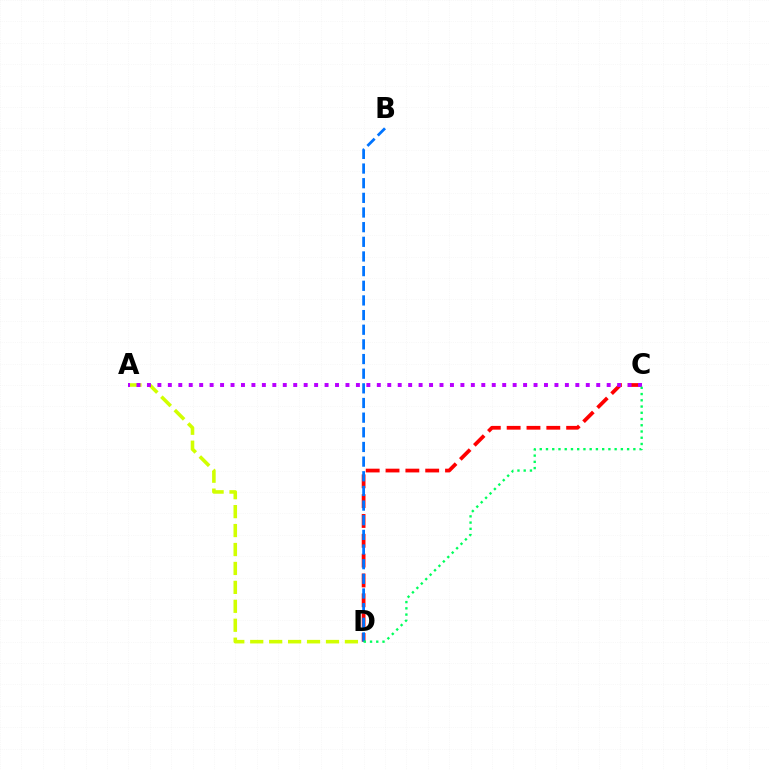{('A', 'D'): [{'color': '#d1ff00', 'line_style': 'dashed', 'thickness': 2.57}], ('C', 'D'): [{'color': '#ff0000', 'line_style': 'dashed', 'thickness': 2.69}, {'color': '#00ff5c', 'line_style': 'dotted', 'thickness': 1.7}], ('B', 'D'): [{'color': '#0074ff', 'line_style': 'dashed', 'thickness': 1.99}], ('A', 'C'): [{'color': '#b900ff', 'line_style': 'dotted', 'thickness': 2.84}]}